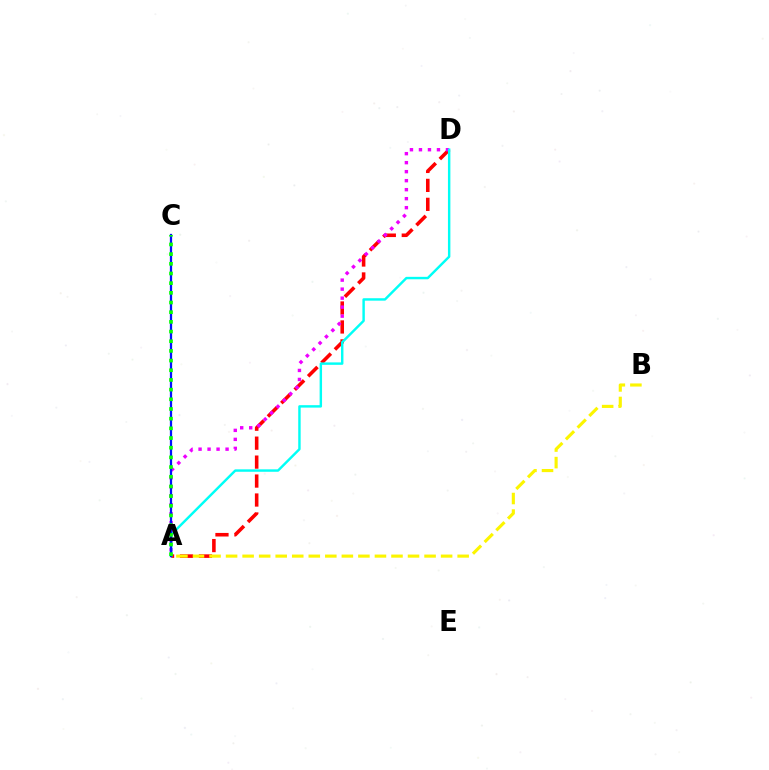{('A', 'D'): [{'color': '#ff0000', 'line_style': 'dashed', 'thickness': 2.57}, {'color': '#ee00ff', 'line_style': 'dotted', 'thickness': 2.45}, {'color': '#00fff6', 'line_style': 'solid', 'thickness': 1.75}], ('A', 'C'): [{'color': '#0010ff', 'line_style': 'solid', 'thickness': 1.63}, {'color': '#08ff00', 'line_style': 'dotted', 'thickness': 2.63}], ('A', 'B'): [{'color': '#fcf500', 'line_style': 'dashed', 'thickness': 2.25}]}